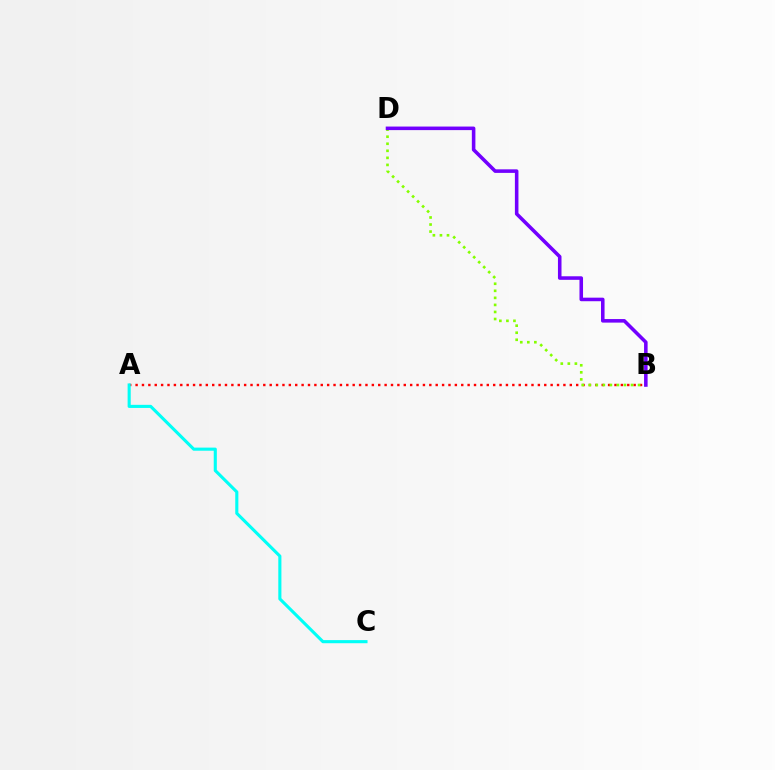{('A', 'B'): [{'color': '#ff0000', 'line_style': 'dotted', 'thickness': 1.73}], ('A', 'C'): [{'color': '#00fff6', 'line_style': 'solid', 'thickness': 2.24}], ('B', 'D'): [{'color': '#84ff00', 'line_style': 'dotted', 'thickness': 1.92}, {'color': '#7200ff', 'line_style': 'solid', 'thickness': 2.56}]}